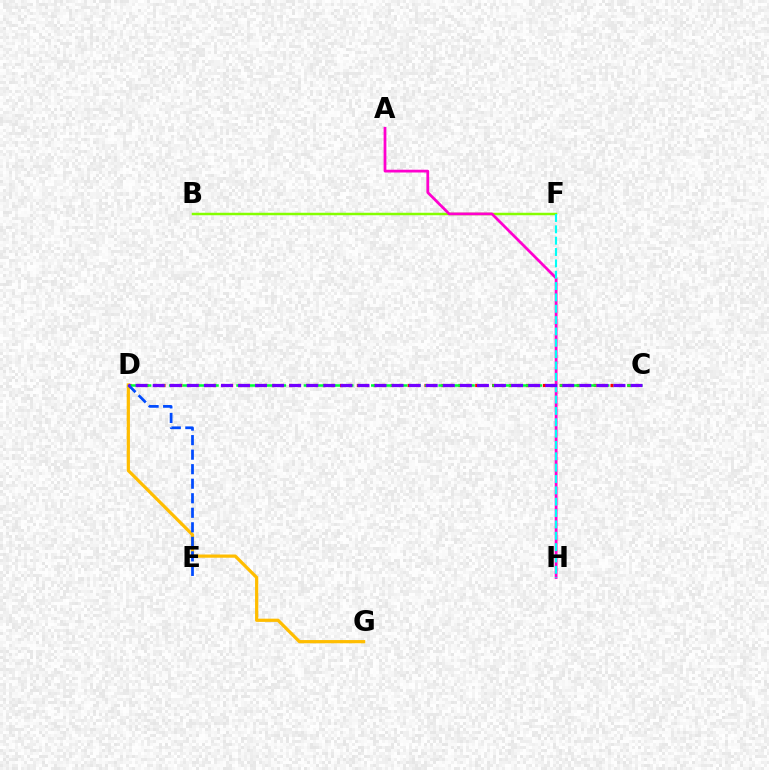{('C', 'D'): [{'color': '#ff0000', 'line_style': 'dotted', 'thickness': 2.3}, {'color': '#00ff39', 'line_style': 'dashed', 'thickness': 1.83}, {'color': '#7200ff', 'line_style': 'dashed', 'thickness': 2.32}], ('B', 'F'): [{'color': '#84ff00', 'line_style': 'solid', 'thickness': 1.79}], ('A', 'H'): [{'color': '#ff00cf', 'line_style': 'solid', 'thickness': 1.99}], ('F', 'H'): [{'color': '#00fff6', 'line_style': 'dashed', 'thickness': 1.54}], ('D', 'G'): [{'color': '#ffbd00', 'line_style': 'solid', 'thickness': 2.32}], ('D', 'E'): [{'color': '#004bff', 'line_style': 'dashed', 'thickness': 1.97}]}